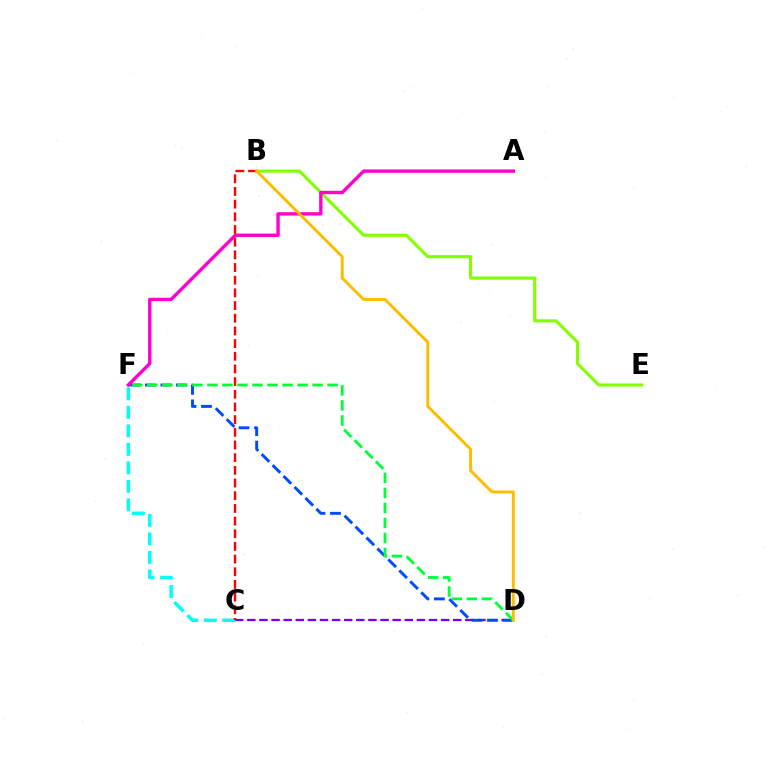{('B', 'E'): [{'color': '#84ff00', 'line_style': 'solid', 'thickness': 2.23}], ('C', 'D'): [{'color': '#7200ff', 'line_style': 'dashed', 'thickness': 1.65}], ('D', 'F'): [{'color': '#004bff', 'line_style': 'dashed', 'thickness': 2.1}, {'color': '#00ff39', 'line_style': 'dashed', 'thickness': 2.04}], ('A', 'F'): [{'color': '#ff00cf', 'line_style': 'solid', 'thickness': 2.43}], ('C', 'F'): [{'color': '#00fff6', 'line_style': 'dashed', 'thickness': 2.51}], ('B', 'C'): [{'color': '#ff0000', 'line_style': 'dashed', 'thickness': 1.72}], ('B', 'D'): [{'color': '#ffbd00', 'line_style': 'solid', 'thickness': 2.11}]}